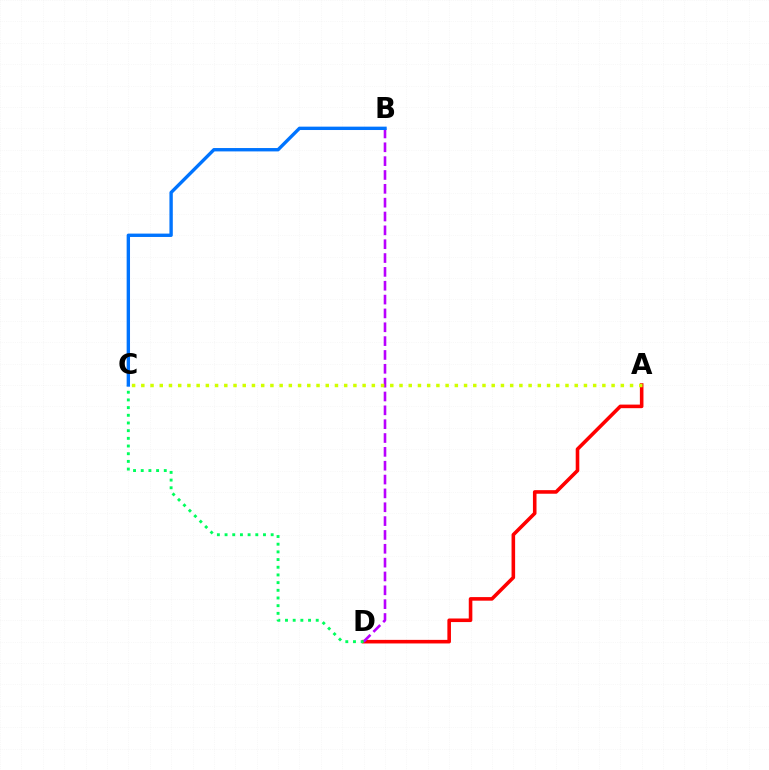{('A', 'D'): [{'color': '#ff0000', 'line_style': 'solid', 'thickness': 2.58}], ('B', 'D'): [{'color': '#b900ff', 'line_style': 'dashed', 'thickness': 1.88}], ('A', 'C'): [{'color': '#d1ff00', 'line_style': 'dotted', 'thickness': 2.51}], ('C', 'D'): [{'color': '#00ff5c', 'line_style': 'dotted', 'thickness': 2.09}], ('B', 'C'): [{'color': '#0074ff', 'line_style': 'solid', 'thickness': 2.43}]}